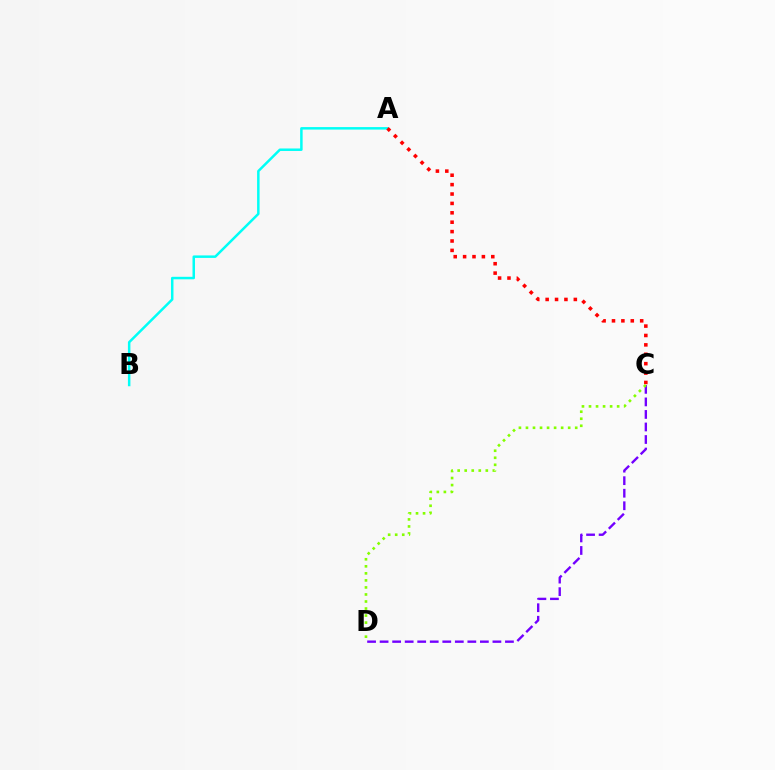{('A', 'B'): [{'color': '#00fff6', 'line_style': 'solid', 'thickness': 1.79}], ('A', 'C'): [{'color': '#ff0000', 'line_style': 'dotted', 'thickness': 2.55}], ('C', 'D'): [{'color': '#7200ff', 'line_style': 'dashed', 'thickness': 1.7}, {'color': '#84ff00', 'line_style': 'dotted', 'thickness': 1.91}]}